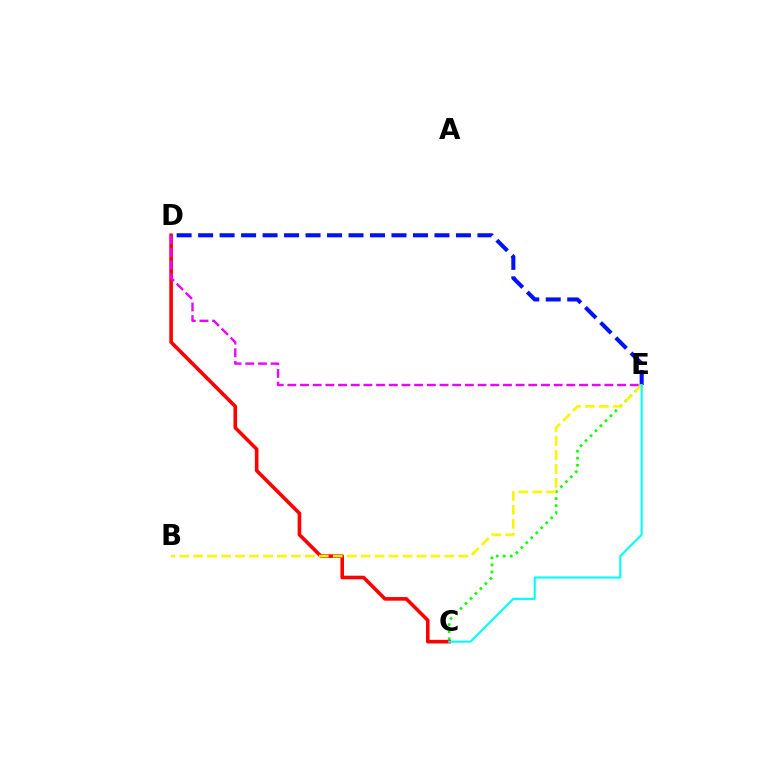{('D', 'E'): [{'color': '#0010ff', 'line_style': 'dashed', 'thickness': 2.92}, {'color': '#ee00ff', 'line_style': 'dashed', 'thickness': 1.72}], ('C', 'E'): [{'color': '#08ff00', 'line_style': 'dotted', 'thickness': 1.91}, {'color': '#00fff6', 'line_style': 'solid', 'thickness': 1.52}], ('C', 'D'): [{'color': '#ff0000', 'line_style': 'solid', 'thickness': 2.59}], ('B', 'E'): [{'color': '#fcf500', 'line_style': 'dashed', 'thickness': 1.9}]}